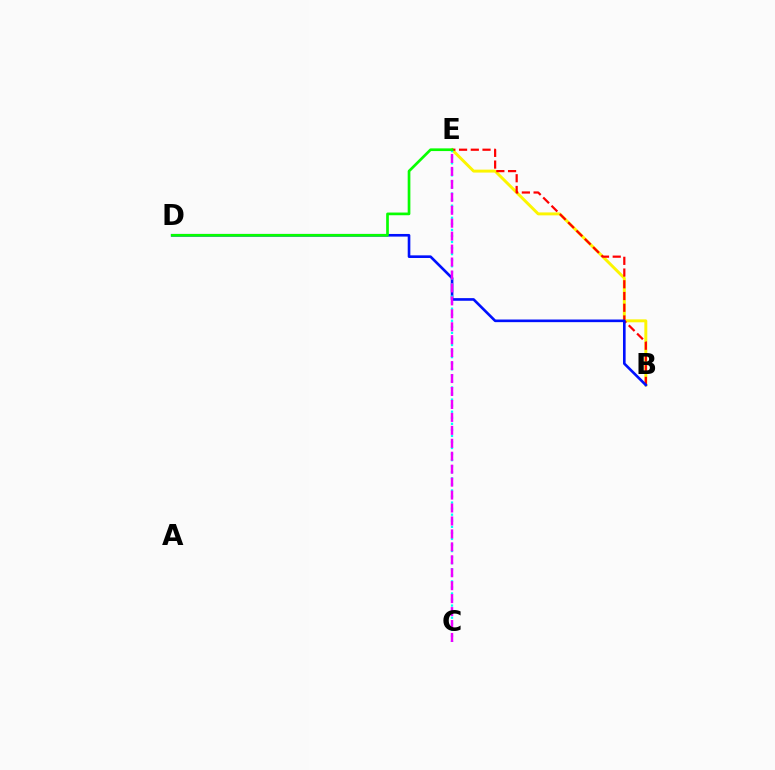{('B', 'E'): [{'color': '#fcf500', 'line_style': 'solid', 'thickness': 2.11}, {'color': '#ff0000', 'line_style': 'dashed', 'thickness': 1.59}], ('B', 'D'): [{'color': '#0010ff', 'line_style': 'solid', 'thickness': 1.9}], ('C', 'E'): [{'color': '#00fff6', 'line_style': 'dotted', 'thickness': 1.65}, {'color': '#ee00ff', 'line_style': 'dashed', 'thickness': 1.76}], ('D', 'E'): [{'color': '#08ff00', 'line_style': 'solid', 'thickness': 1.94}]}